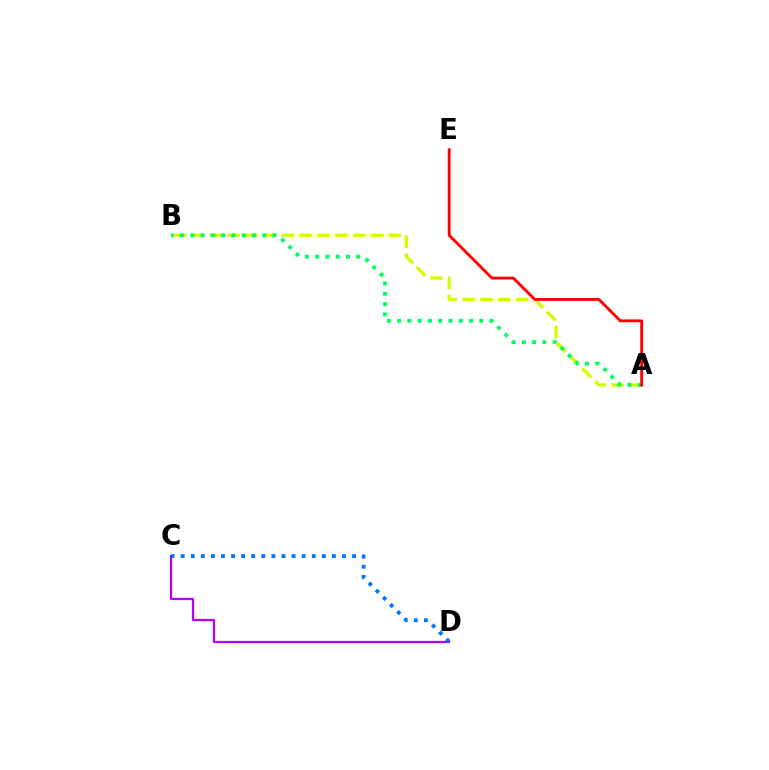{('C', 'D'): [{'color': '#b900ff', 'line_style': 'solid', 'thickness': 1.61}, {'color': '#0074ff', 'line_style': 'dotted', 'thickness': 2.74}], ('A', 'B'): [{'color': '#d1ff00', 'line_style': 'dashed', 'thickness': 2.43}, {'color': '#00ff5c', 'line_style': 'dotted', 'thickness': 2.79}], ('A', 'E'): [{'color': '#ff0000', 'line_style': 'solid', 'thickness': 2.05}]}